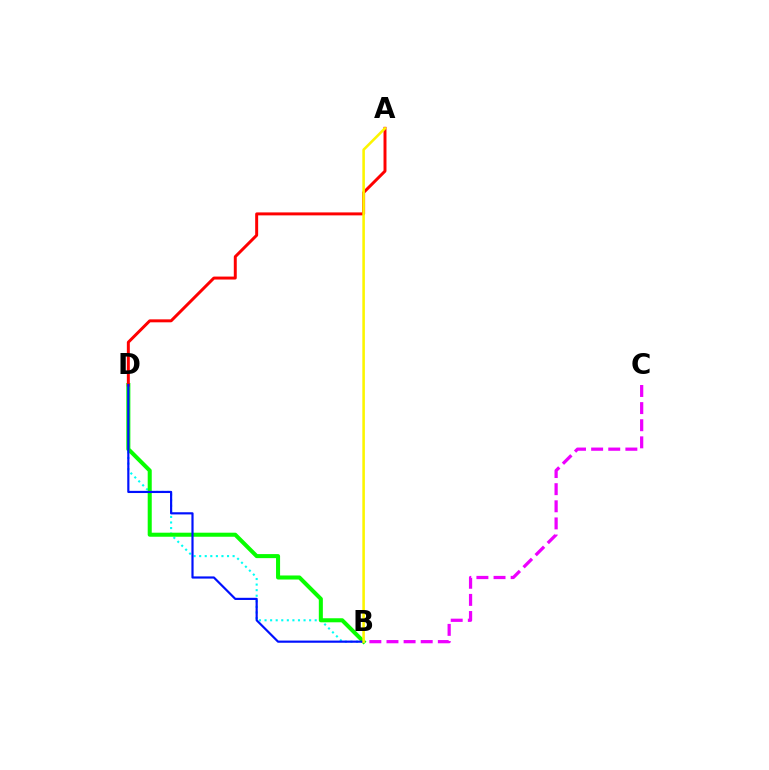{('B', 'D'): [{'color': '#00fff6', 'line_style': 'dotted', 'thickness': 1.51}, {'color': '#08ff00', 'line_style': 'solid', 'thickness': 2.91}, {'color': '#0010ff', 'line_style': 'solid', 'thickness': 1.57}], ('B', 'C'): [{'color': '#ee00ff', 'line_style': 'dashed', 'thickness': 2.33}], ('A', 'D'): [{'color': '#ff0000', 'line_style': 'solid', 'thickness': 2.13}], ('A', 'B'): [{'color': '#fcf500', 'line_style': 'solid', 'thickness': 1.85}]}